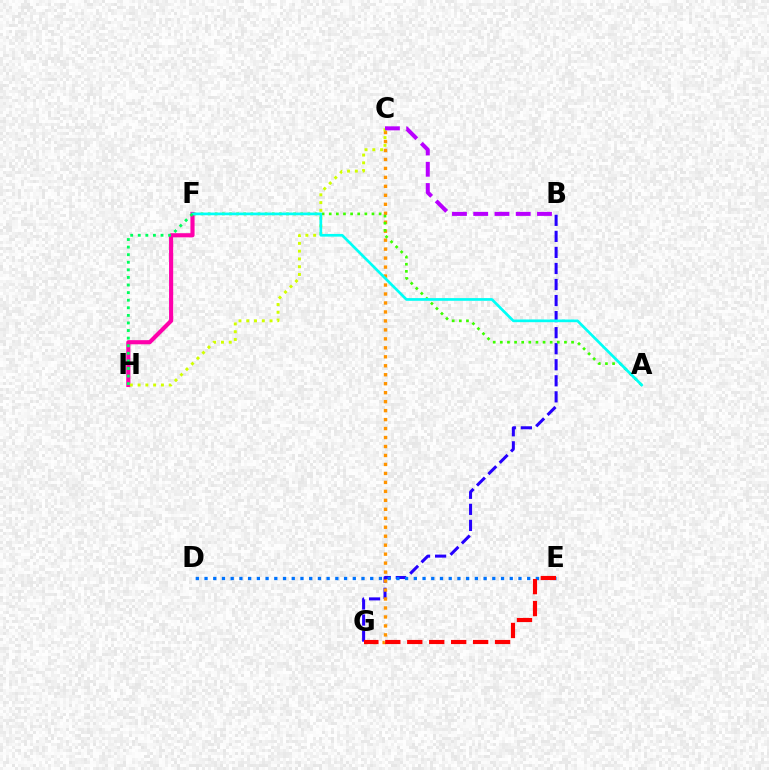{('B', 'G'): [{'color': '#2500ff', 'line_style': 'dashed', 'thickness': 2.18}], ('C', 'G'): [{'color': '#ff9400', 'line_style': 'dotted', 'thickness': 2.44}], ('F', 'H'): [{'color': '#ff00ac', 'line_style': 'solid', 'thickness': 2.98}, {'color': '#00ff5c', 'line_style': 'dotted', 'thickness': 2.06}], ('C', 'H'): [{'color': '#d1ff00', 'line_style': 'dotted', 'thickness': 2.11}], ('A', 'F'): [{'color': '#3dff00', 'line_style': 'dotted', 'thickness': 1.94}, {'color': '#00fff6', 'line_style': 'solid', 'thickness': 1.94}], ('D', 'E'): [{'color': '#0074ff', 'line_style': 'dotted', 'thickness': 2.37}], ('E', 'G'): [{'color': '#ff0000', 'line_style': 'dashed', 'thickness': 2.98}], ('B', 'C'): [{'color': '#b900ff', 'line_style': 'dashed', 'thickness': 2.89}]}